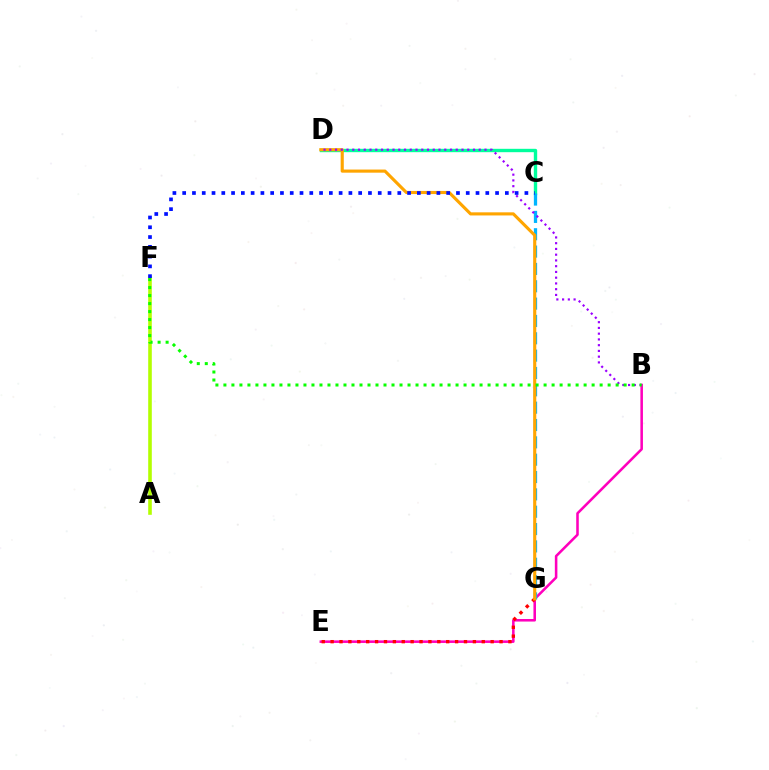{('A', 'F'): [{'color': '#b3ff00', 'line_style': 'solid', 'thickness': 2.6}], ('B', 'E'): [{'color': '#ff00bd', 'line_style': 'solid', 'thickness': 1.84}], ('E', 'G'): [{'color': '#ff0000', 'line_style': 'dotted', 'thickness': 2.42}], ('C', 'D'): [{'color': '#00ff9d', 'line_style': 'solid', 'thickness': 2.43}], ('C', 'G'): [{'color': '#00b5ff', 'line_style': 'dashed', 'thickness': 2.36}], ('D', 'G'): [{'color': '#ffa500', 'line_style': 'solid', 'thickness': 2.25}], ('B', 'D'): [{'color': '#9b00ff', 'line_style': 'dotted', 'thickness': 1.56}], ('B', 'F'): [{'color': '#08ff00', 'line_style': 'dotted', 'thickness': 2.17}], ('C', 'F'): [{'color': '#0010ff', 'line_style': 'dotted', 'thickness': 2.66}]}